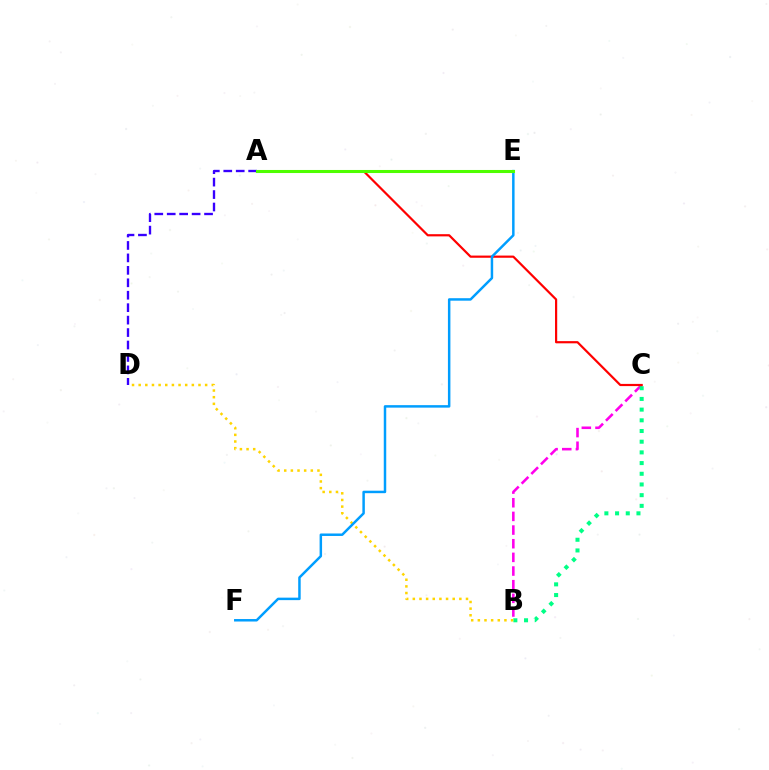{('B', 'C'): [{'color': '#ff00ed', 'line_style': 'dashed', 'thickness': 1.86}, {'color': '#00ff86', 'line_style': 'dotted', 'thickness': 2.91}], ('B', 'D'): [{'color': '#ffd500', 'line_style': 'dotted', 'thickness': 1.81}], ('A', 'C'): [{'color': '#ff0000', 'line_style': 'solid', 'thickness': 1.58}], ('E', 'F'): [{'color': '#009eff', 'line_style': 'solid', 'thickness': 1.79}], ('A', 'D'): [{'color': '#3700ff', 'line_style': 'dashed', 'thickness': 1.69}], ('A', 'E'): [{'color': '#4fff00', 'line_style': 'solid', 'thickness': 2.21}]}